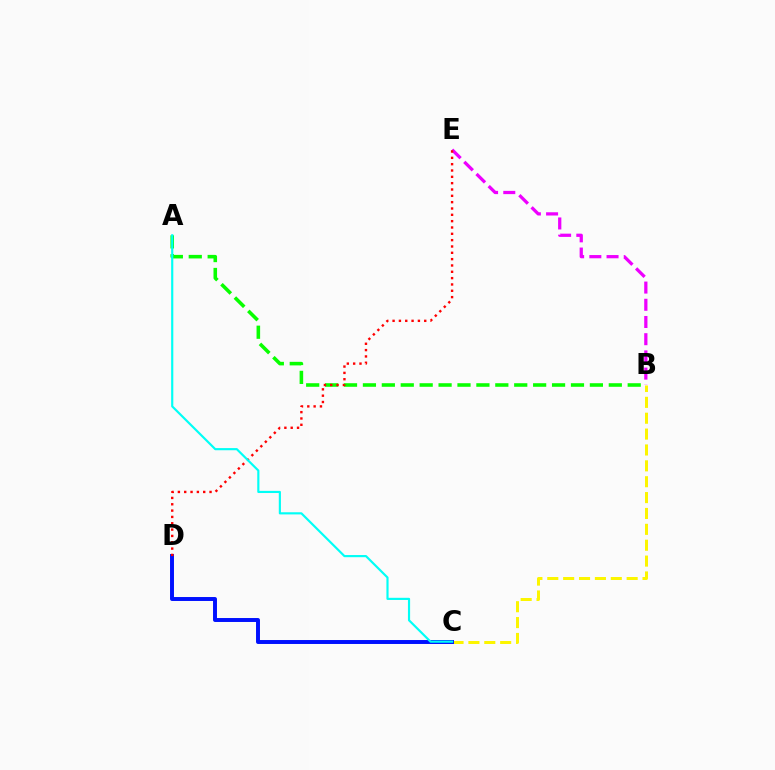{('B', 'C'): [{'color': '#fcf500', 'line_style': 'dashed', 'thickness': 2.16}], ('B', 'E'): [{'color': '#ee00ff', 'line_style': 'dashed', 'thickness': 2.34}], ('C', 'D'): [{'color': '#0010ff', 'line_style': 'solid', 'thickness': 2.84}], ('A', 'B'): [{'color': '#08ff00', 'line_style': 'dashed', 'thickness': 2.57}], ('D', 'E'): [{'color': '#ff0000', 'line_style': 'dotted', 'thickness': 1.72}], ('A', 'C'): [{'color': '#00fff6', 'line_style': 'solid', 'thickness': 1.56}]}